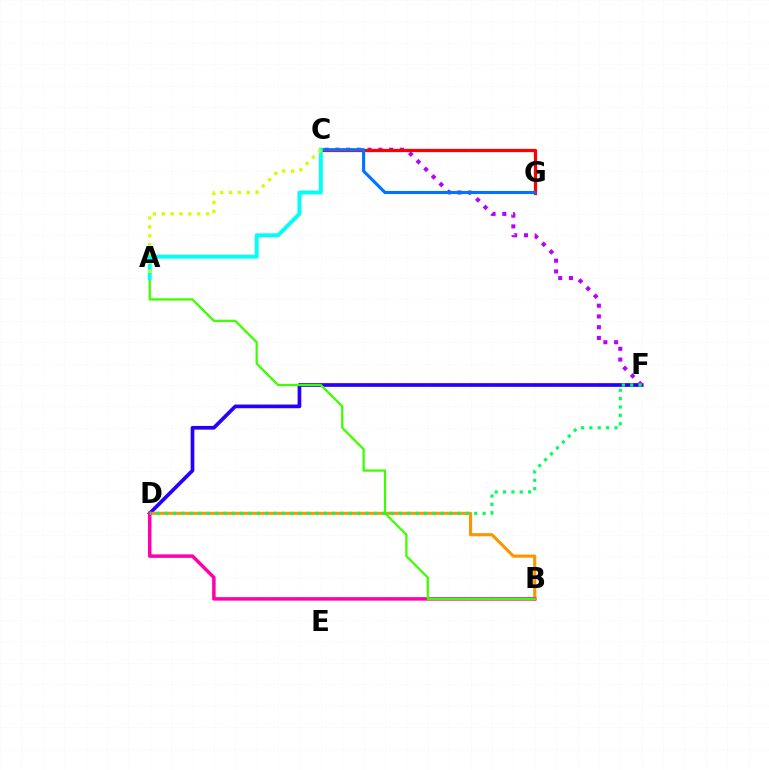{('D', 'F'): [{'color': '#2500ff', 'line_style': 'solid', 'thickness': 2.67}, {'color': '#00ff5c', 'line_style': 'dotted', 'thickness': 2.27}], ('B', 'D'): [{'color': '#ff9400', 'line_style': 'solid', 'thickness': 2.24}, {'color': '#ff00ac', 'line_style': 'solid', 'thickness': 2.51}], ('C', 'F'): [{'color': '#b900ff', 'line_style': 'dotted', 'thickness': 2.92}], ('A', 'B'): [{'color': '#3dff00', 'line_style': 'solid', 'thickness': 1.63}], ('C', 'G'): [{'color': '#ff0000', 'line_style': 'solid', 'thickness': 2.33}, {'color': '#0074ff', 'line_style': 'solid', 'thickness': 2.26}], ('A', 'C'): [{'color': '#00fff6', 'line_style': 'solid', 'thickness': 2.84}, {'color': '#d1ff00', 'line_style': 'dotted', 'thickness': 2.41}]}